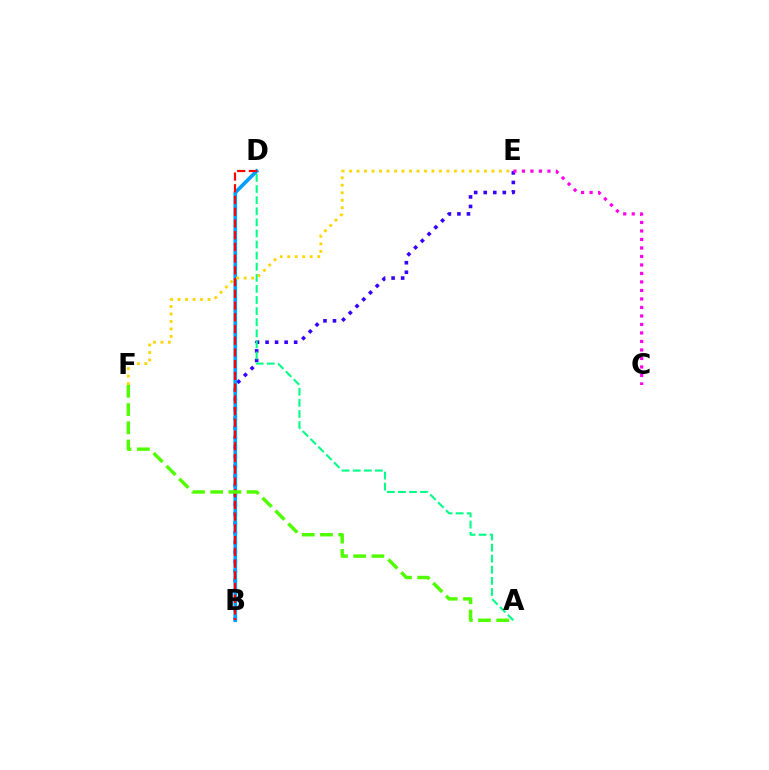{('B', 'E'): [{'color': '#3700ff', 'line_style': 'dotted', 'thickness': 2.59}], ('B', 'D'): [{'color': '#009eff', 'line_style': 'solid', 'thickness': 2.63}, {'color': '#ff0000', 'line_style': 'dashed', 'thickness': 1.59}], ('A', 'F'): [{'color': '#4fff00', 'line_style': 'dashed', 'thickness': 2.47}], ('C', 'E'): [{'color': '#ff00ed', 'line_style': 'dotted', 'thickness': 2.31}], ('A', 'D'): [{'color': '#00ff86', 'line_style': 'dashed', 'thickness': 1.51}], ('E', 'F'): [{'color': '#ffd500', 'line_style': 'dotted', 'thickness': 2.04}]}